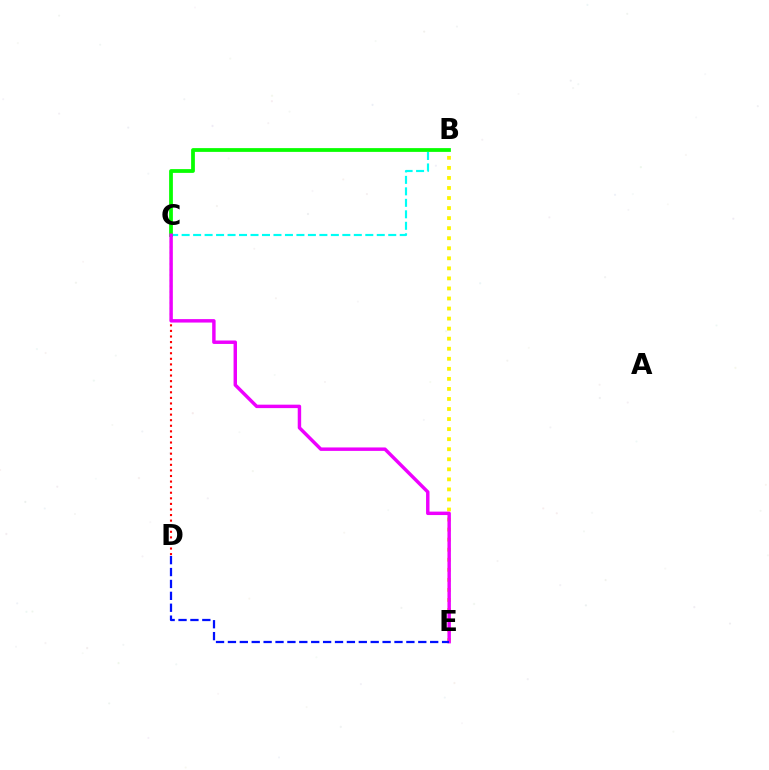{('B', 'C'): [{'color': '#00fff6', 'line_style': 'dashed', 'thickness': 1.56}, {'color': '#08ff00', 'line_style': 'solid', 'thickness': 2.71}], ('C', 'D'): [{'color': '#ff0000', 'line_style': 'dotted', 'thickness': 1.52}], ('B', 'E'): [{'color': '#fcf500', 'line_style': 'dotted', 'thickness': 2.73}], ('C', 'E'): [{'color': '#ee00ff', 'line_style': 'solid', 'thickness': 2.48}], ('D', 'E'): [{'color': '#0010ff', 'line_style': 'dashed', 'thickness': 1.62}]}